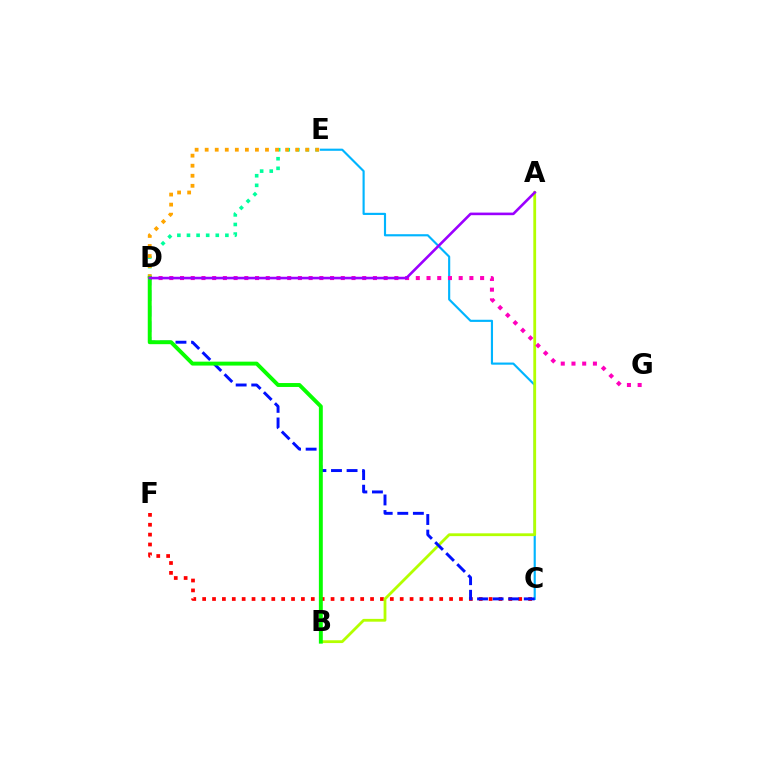{('C', 'F'): [{'color': '#ff0000', 'line_style': 'dotted', 'thickness': 2.68}], ('C', 'E'): [{'color': '#00b5ff', 'line_style': 'solid', 'thickness': 1.55}], ('D', 'E'): [{'color': '#00ff9d', 'line_style': 'dotted', 'thickness': 2.61}, {'color': '#ffa500', 'line_style': 'dotted', 'thickness': 2.73}], ('A', 'B'): [{'color': '#b3ff00', 'line_style': 'solid', 'thickness': 2.02}], ('D', 'G'): [{'color': '#ff00bd', 'line_style': 'dotted', 'thickness': 2.91}], ('C', 'D'): [{'color': '#0010ff', 'line_style': 'dashed', 'thickness': 2.12}], ('B', 'D'): [{'color': '#08ff00', 'line_style': 'solid', 'thickness': 2.82}], ('A', 'D'): [{'color': '#9b00ff', 'line_style': 'solid', 'thickness': 1.87}]}